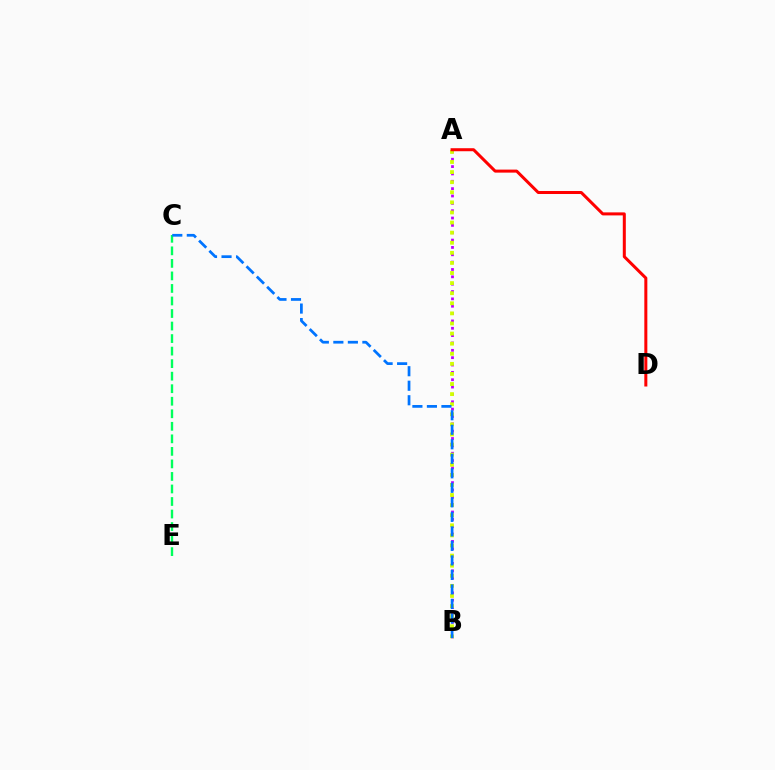{('A', 'B'): [{'color': '#b900ff', 'line_style': 'dotted', 'thickness': 2.0}, {'color': '#d1ff00', 'line_style': 'dotted', 'thickness': 2.74}], ('C', 'E'): [{'color': '#00ff5c', 'line_style': 'dashed', 'thickness': 1.7}], ('B', 'C'): [{'color': '#0074ff', 'line_style': 'dashed', 'thickness': 1.97}], ('A', 'D'): [{'color': '#ff0000', 'line_style': 'solid', 'thickness': 2.17}]}